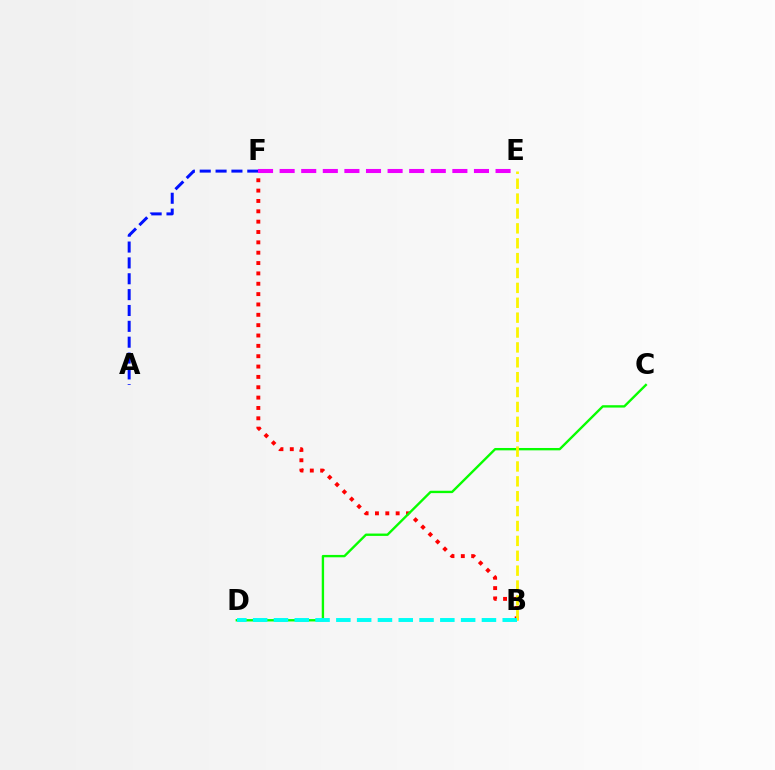{('B', 'F'): [{'color': '#ff0000', 'line_style': 'dotted', 'thickness': 2.81}], ('C', 'D'): [{'color': '#08ff00', 'line_style': 'solid', 'thickness': 1.7}], ('A', 'F'): [{'color': '#0010ff', 'line_style': 'dashed', 'thickness': 2.15}], ('B', 'E'): [{'color': '#fcf500', 'line_style': 'dashed', 'thickness': 2.02}], ('B', 'D'): [{'color': '#00fff6', 'line_style': 'dashed', 'thickness': 2.83}], ('E', 'F'): [{'color': '#ee00ff', 'line_style': 'dashed', 'thickness': 2.93}]}